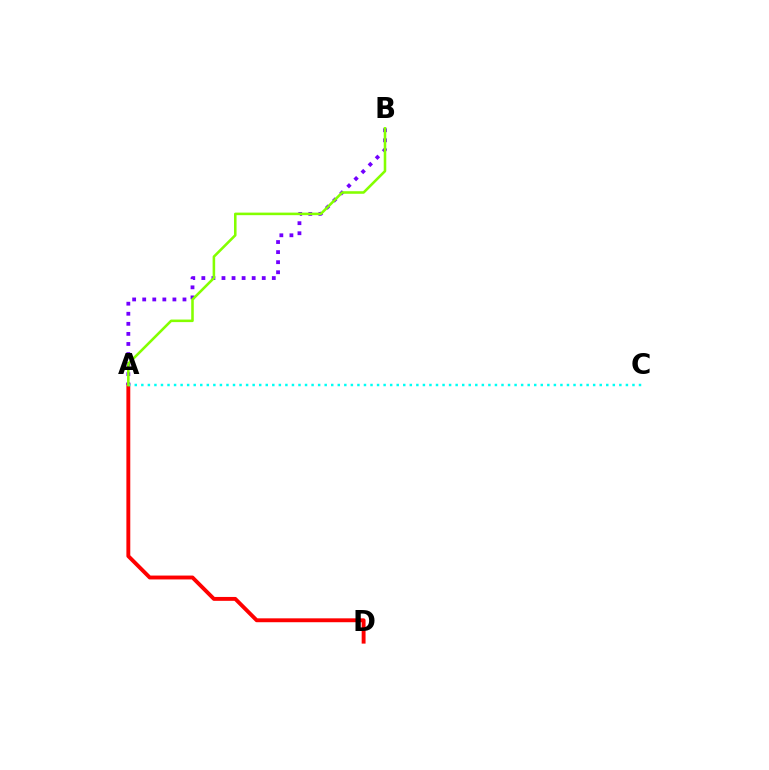{('A', 'D'): [{'color': '#ff0000', 'line_style': 'solid', 'thickness': 2.8}], ('A', 'B'): [{'color': '#7200ff', 'line_style': 'dotted', 'thickness': 2.73}, {'color': '#84ff00', 'line_style': 'solid', 'thickness': 1.84}], ('A', 'C'): [{'color': '#00fff6', 'line_style': 'dotted', 'thickness': 1.78}]}